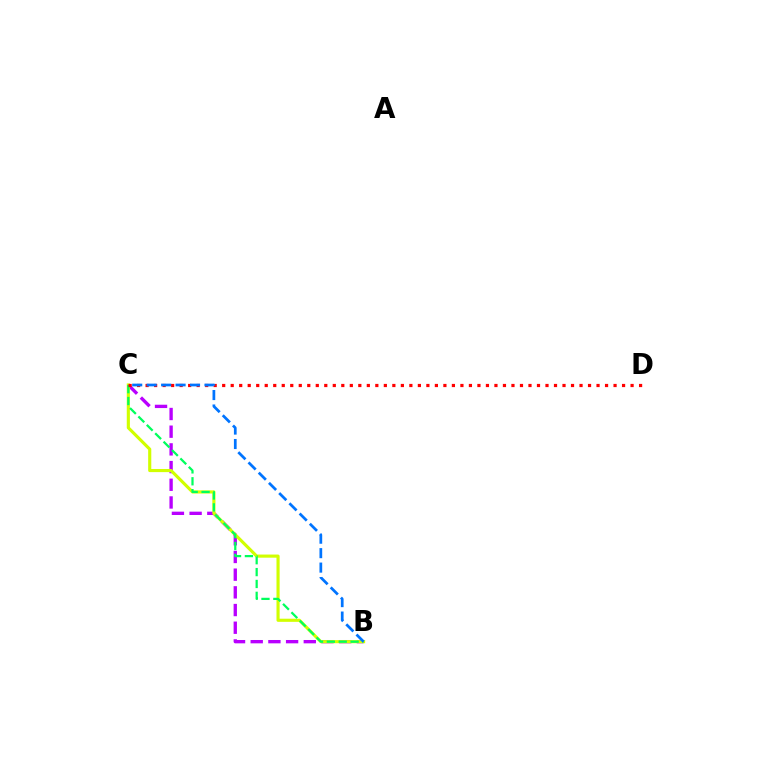{('B', 'C'): [{'color': '#b900ff', 'line_style': 'dashed', 'thickness': 2.4}, {'color': '#d1ff00', 'line_style': 'solid', 'thickness': 2.26}, {'color': '#00ff5c', 'line_style': 'dashed', 'thickness': 1.61}, {'color': '#0074ff', 'line_style': 'dashed', 'thickness': 1.96}], ('C', 'D'): [{'color': '#ff0000', 'line_style': 'dotted', 'thickness': 2.31}]}